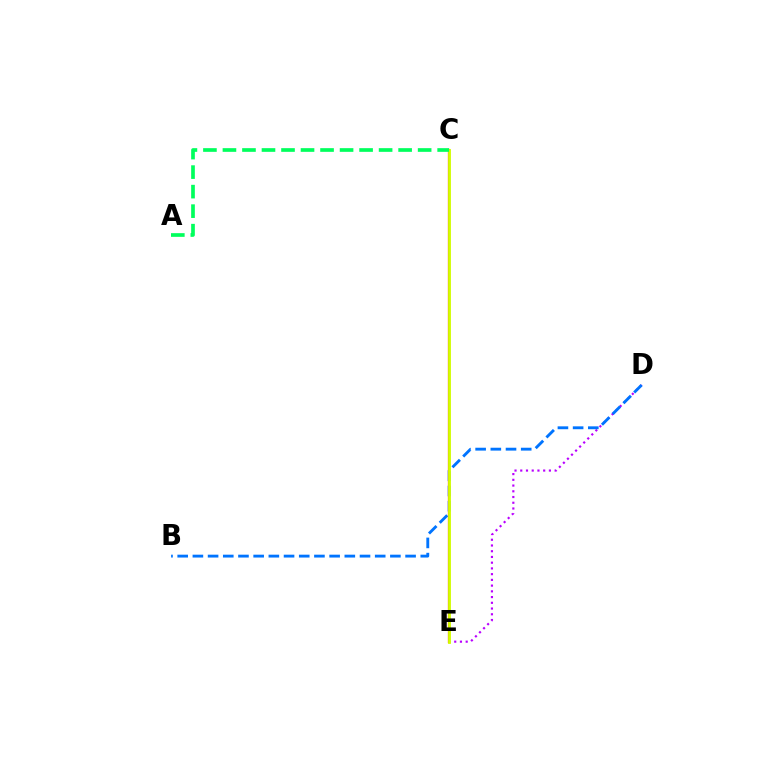{('D', 'E'): [{'color': '#b900ff', 'line_style': 'dotted', 'thickness': 1.56}], ('B', 'D'): [{'color': '#0074ff', 'line_style': 'dashed', 'thickness': 2.06}], ('C', 'E'): [{'color': '#ff0000', 'line_style': 'solid', 'thickness': 1.6}, {'color': '#d1ff00', 'line_style': 'solid', 'thickness': 2.03}], ('A', 'C'): [{'color': '#00ff5c', 'line_style': 'dashed', 'thickness': 2.65}]}